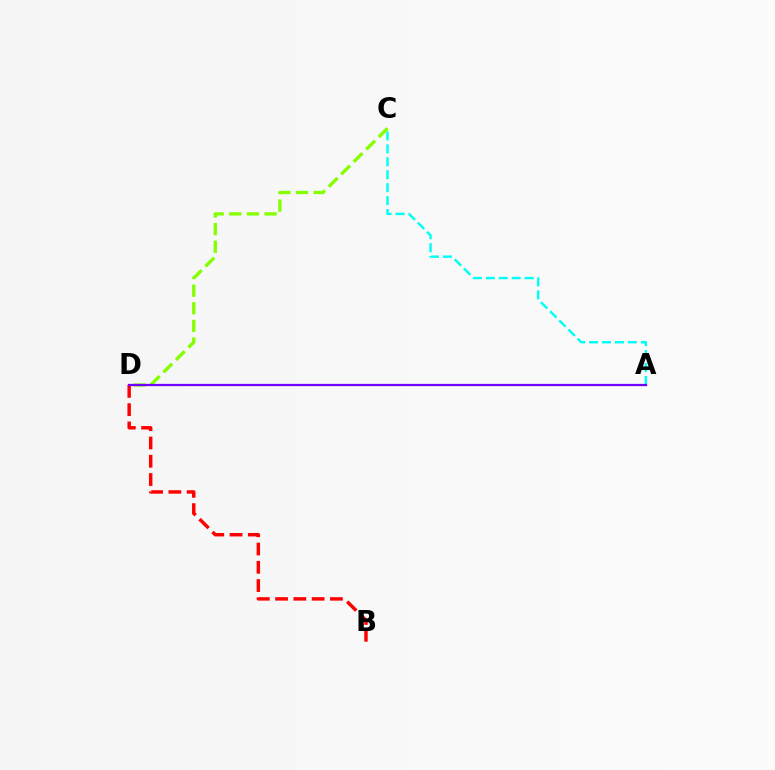{('A', 'C'): [{'color': '#00fff6', 'line_style': 'dashed', 'thickness': 1.76}], ('C', 'D'): [{'color': '#84ff00', 'line_style': 'dashed', 'thickness': 2.39}], ('B', 'D'): [{'color': '#ff0000', 'line_style': 'dashed', 'thickness': 2.48}], ('A', 'D'): [{'color': '#7200ff', 'line_style': 'solid', 'thickness': 1.62}]}